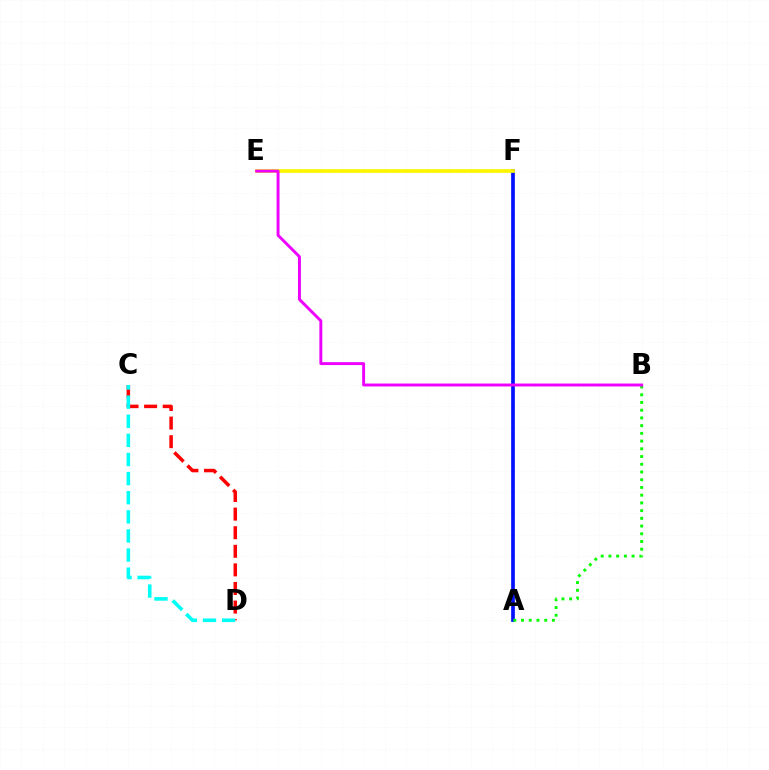{('C', 'D'): [{'color': '#ff0000', 'line_style': 'dashed', 'thickness': 2.53}, {'color': '#00fff6', 'line_style': 'dashed', 'thickness': 2.6}], ('A', 'F'): [{'color': '#0010ff', 'line_style': 'solid', 'thickness': 2.66}], ('E', 'F'): [{'color': '#fcf500', 'line_style': 'solid', 'thickness': 2.68}], ('A', 'B'): [{'color': '#08ff00', 'line_style': 'dotted', 'thickness': 2.1}], ('B', 'E'): [{'color': '#ee00ff', 'line_style': 'solid', 'thickness': 2.11}]}